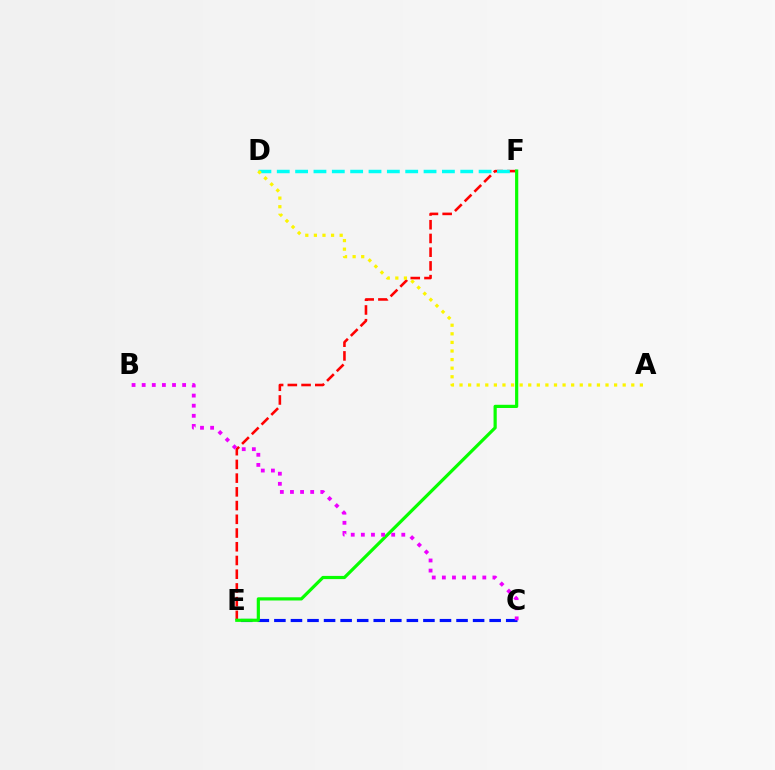{('C', 'E'): [{'color': '#0010ff', 'line_style': 'dashed', 'thickness': 2.25}], ('E', 'F'): [{'color': '#ff0000', 'line_style': 'dashed', 'thickness': 1.86}, {'color': '#08ff00', 'line_style': 'solid', 'thickness': 2.3}], ('D', 'F'): [{'color': '#00fff6', 'line_style': 'dashed', 'thickness': 2.49}], ('A', 'D'): [{'color': '#fcf500', 'line_style': 'dotted', 'thickness': 2.33}], ('B', 'C'): [{'color': '#ee00ff', 'line_style': 'dotted', 'thickness': 2.75}]}